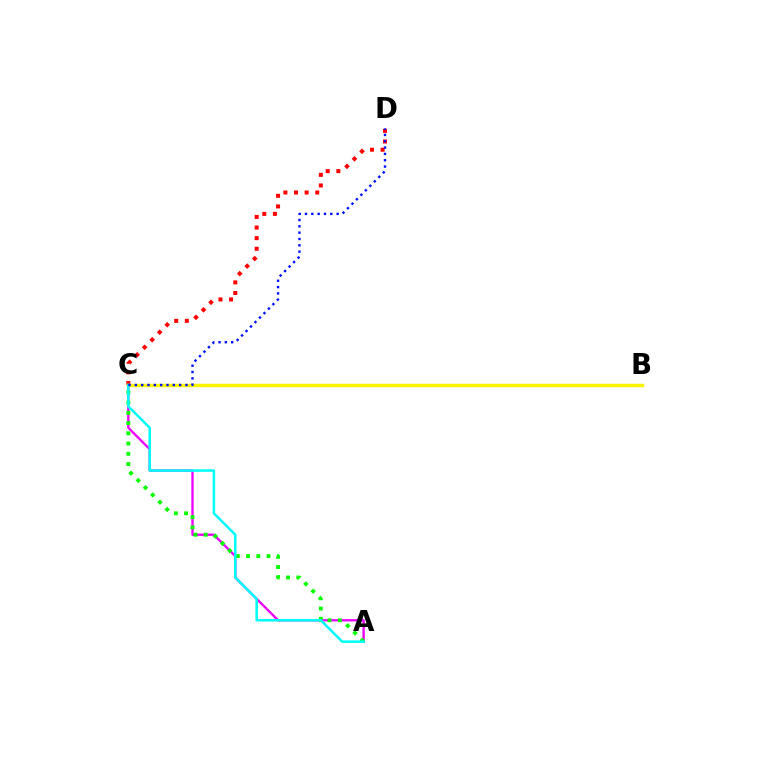{('A', 'C'): [{'color': '#ee00ff', 'line_style': 'solid', 'thickness': 1.69}, {'color': '#08ff00', 'line_style': 'dotted', 'thickness': 2.78}, {'color': '#00fff6', 'line_style': 'solid', 'thickness': 1.82}], ('C', 'D'): [{'color': '#ff0000', 'line_style': 'dotted', 'thickness': 2.89}, {'color': '#0010ff', 'line_style': 'dotted', 'thickness': 1.72}], ('B', 'C'): [{'color': '#fcf500', 'line_style': 'solid', 'thickness': 2.48}]}